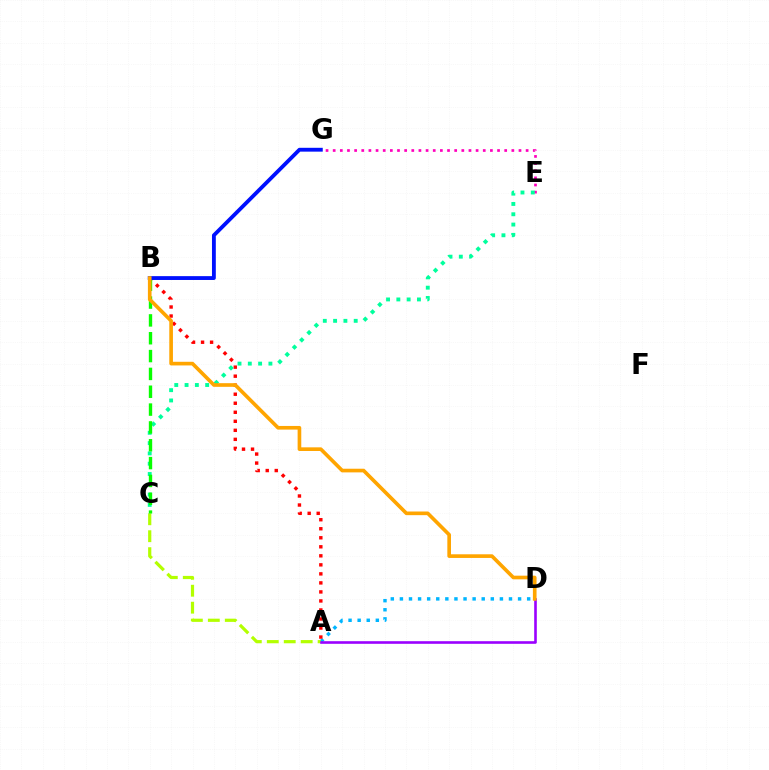{('A', 'D'): [{'color': '#00b5ff', 'line_style': 'dotted', 'thickness': 2.47}, {'color': '#9b00ff', 'line_style': 'solid', 'thickness': 1.89}], ('A', 'B'): [{'color': '#ff0000', 'line_style': 'dotted', 'thickness': 2.45}], ('E', 'G'): [{'color': '#ff00bd', 'line_style': 'dotted', 'thickness': 1.94}], ('A', 'C'): [{'color': '#b3ff00', 'line_style': 'dashed', 'thickness': 2.3}], ('C', 'E'): [{'color': '#00ff9d', 'line_style': 'dotted', 'thickness': 2.8}], ('B', 'C'): [{'color': '#08ff00', 'line_style': 'dashed', 'thickness': 2.42}], ('B', 'G'): [{'color': '#0010ff', 'line_style': 'solid', 'thickness': 2.76}], ('B', 'D'): [{'color': '#ffa500', 'line_style': 'solid', 'thickness': 2.63}]}